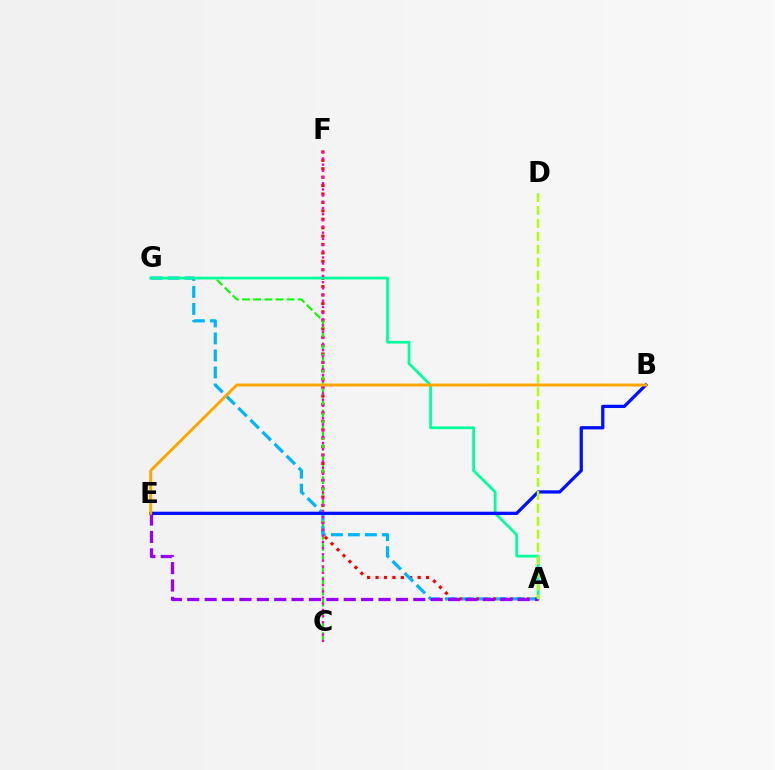{('A', 'F'): [{'color': '#ff0000', 'line_style': 'dotted', 'thickness': 2.29}], ('C', 'G'): [{'color': '#08ff00', 'line_style': 'dashed', 'thickness': 1.51}], ('A', 'G'): [{'color': '#00b5ff', 'line_style': 'dashed', 'thickness': 2.31}, {'color': '#00ff9d', 'line_style': 'solid', 'thickness': 1.98}], ('A', 'E'): [{'color': '#9b00ff', 'line_style': 'dashed', 'thickness': 2.36}], ('B', 'E'): [{'color': '#0010ff', 'line_style': 'solid', 'thickness': 2.34}, {'color': '#ffa500', 'line_style': 'solid', 'thickness': 2.1}], ('C', 'F'): [{'color': '#ff00bd', 'line_style': 'dotted', 'thickness': 1.68}], ('A', 'D'): [{'color': '#b3ff00', 'line_style': 'dashed', 'thickness': 1.76}]}